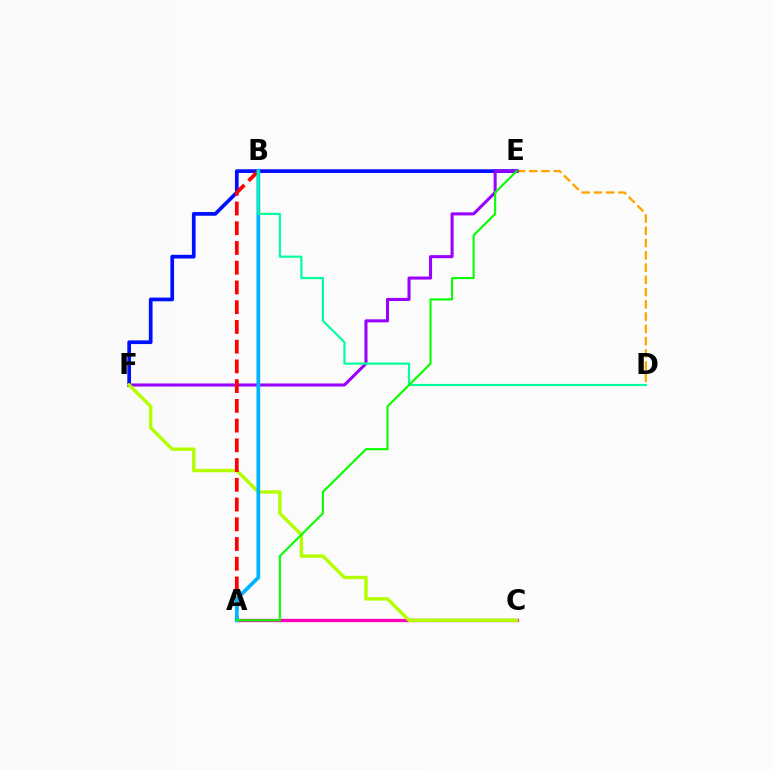{('D', 'E'): [{'color': '#ffa500', 'line_style': 'dashed', 'thickness': 1.67}], ('E', 'F'): [{'color': '#0010ff', 'line_style': 'solid', 'thickness': 2.67}, {'color': '#9b00ff', 'line_style': 'solid', 'thickness': 2.2}], ('A', 'C'): [{'color': '#ff00bd', 'line_style': 'solid', 'thickness': 2.4}], ('C', 'F'): [{'color': '#b3ff00', 'line_style': 'solid', 'thickness': 2.45}], ('A', 'B'): [{'color': '#ff0000', 'line_style': 'dashed', 'thickness': 2.68}, {'color': '#00b5ff', 'line_style': 'solid', 'thickness': 2.69}], ('B', 'D'): [{'color': '#00ff9d', 'line_style': 'solid', 'thickness': 1.55}], ('A', 'E'): [{'color': '#08ff00', 'line_style': 'solid', 'thickness': 1.53}]}